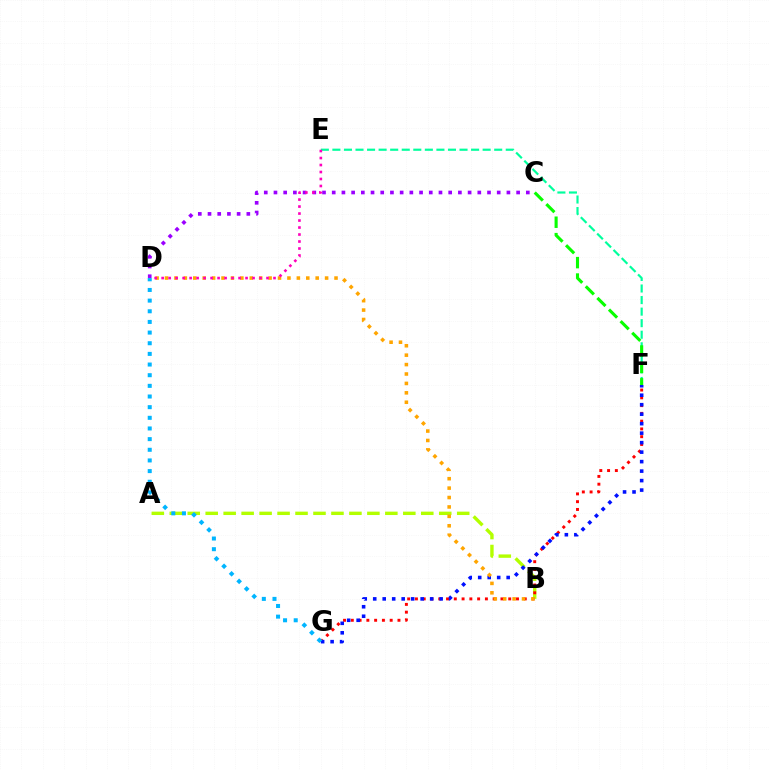{('C', 'D'): [{'color': '#9b00ff', 'line_style': 'dotted', 'thickness': 2.64}], ('A', 'B'): [{'color': '#b3ff00', 'line_style': 'dashed', 'thickness': 2.44}], ('F', 'G'): [{'color': '#ff0000', 'line_style': 'dotted', 'thickness': 2.11}, {'color': '#0010ff', 'line_style': 'dotted', 'thickness': 2.58}], ('E', 'F'): [{'color': '#00ff9d', 'line_style': 'dashed', 'thickness': 1.57}], ('B', 'D'): [{'color': '#ffa500', 'line_style': 'dotted', 'thickness': 2.56}], ('C', 'F'): [{'color': '#08ff00', 'line_style': 'dashed', 'thickness': 2.23}], ('D', 'E'): [{'color': '#ff00bd', 'line_style': 'dotted', 'thickness': 1.9}], ('D', 'G'): [{'color': '#00b5ff', 'line_style': 'dotted', 'thickness': 2.89}]}